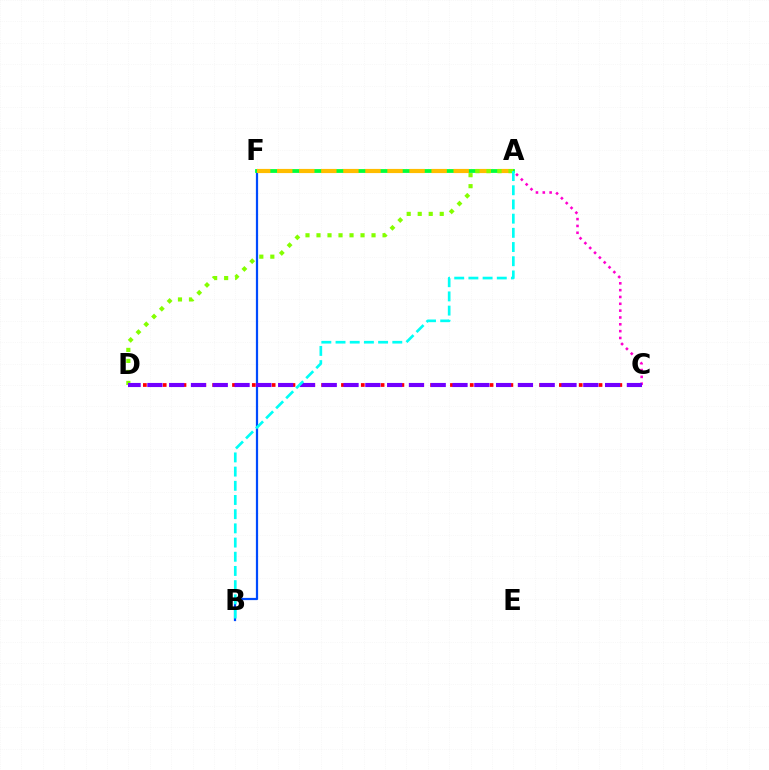{('B', 'F'): [{'color': '#004bff', 'line_style': 'solid', 'thickness': 1.6}], ('C', 'D'): [{'color': '#ff0000', 'line_style': 'dotted', 'thickness': 2.69}, {'color': '#7200ff', 'line_style': 'dashed', 'thickness': 2.96}], ('A', 'C'): [{'color': '#ff00cf', 'line_style': 'dotted', 'thickness': 1.86}], ('A', 'F'): [{'color': '#00ff39', 'line_style': 'solid', 'thickness': 2.73}, {'color': '#ffbd00', 'line_style': 'dashed', 'thickness': 3.0}], ('A', 'D'): [{'color': '#84ff00', 'line_style': 'dotted', 'thickness': 2.99}], ('A', 'B'): [{'color': '#00fff6', 'line_style': 'dashed', 'thickness': 1.93}]}